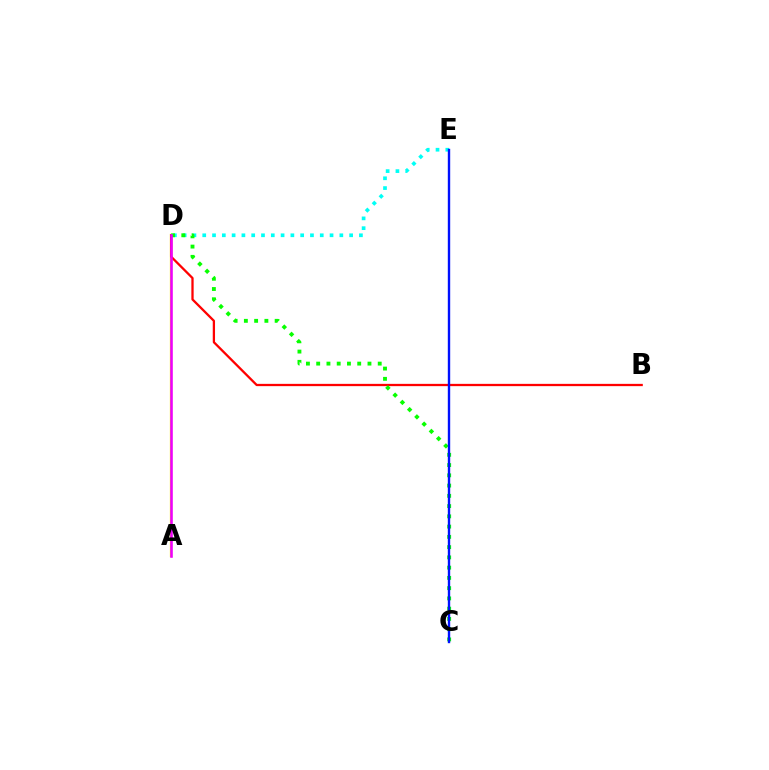{('A', 'D'): [{'color': '#fcf500', 'line_style': 'solid', 'thickness': 1.65}, {'color': '#ee00ff', 'line_style': 'solid', 'thickness': 1.85}], ('D', 'E'): [{'color': '#00fff6', 'line_style': 'dotted', 'thickness': 2.66}], ('B', 'D'): [{'color': '#ff0000', 'line_style': 'solid', 'thickness': 1.64}], ('C', 'D'): [{'color': '#08ff00', 'line_style': 'dotted', 'thickness': 2.79}], ('C', 'E'): [{'color': '#0010ff', 'line_style': 'solid', 'thickness': 1.72}]}